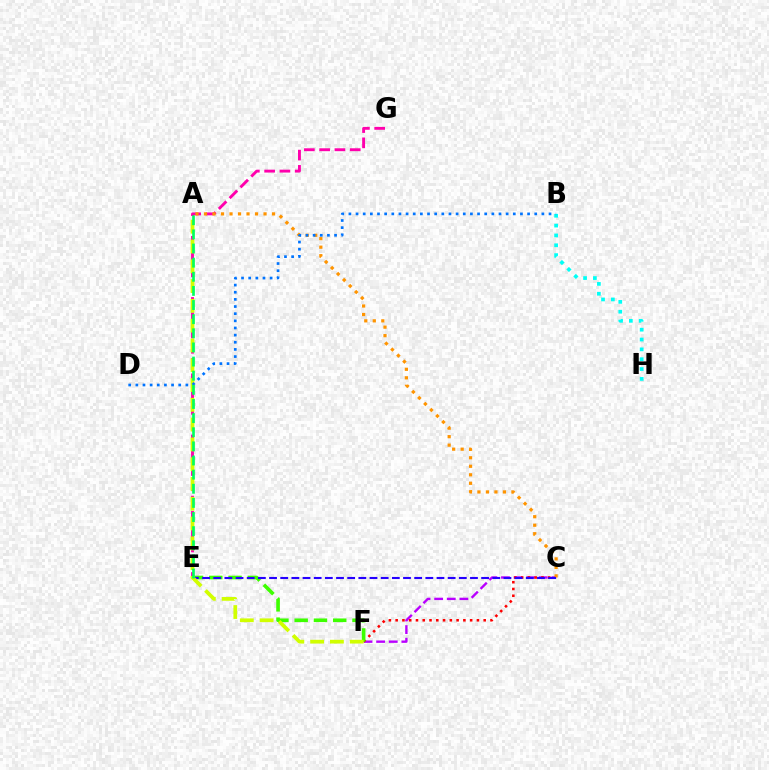{('E', 'G'): [{'color': '#ff00ac', 'line_style': 'dashed', 'thickness': 2.08}], ('C', 'F'): [{'color': '#b900ff', 'line_style': 'dashed', 'thickness': 1.71}, {'color': '#ff0000', 'line_style': 'dotted', 'thickness': 1.84}], ('A', 'C'): [{'color': '#ff9400', 'line_style': 'dotted', 'thickness': 2.31}], ('B', 'H'): [{'color': '#00fff6', 'line_style': 'dotted', 'thickness': 2.67}], ('E', 'F'): [{'color': '#3dff00', 'line_style': 'dashed', 'thickness': 2.62}], ('C', 'E'): [{'color': '#2500ff', 'line_style': 'dashed', 'thickness': 1.52}], ('A', 'F'): [{'color': '#d1ff00', 'line_style': 'dashed', 'thickness': 2.69}], ('B', 'D'): [{'color': '#0074ff', 'line_style': 'dotted', 'thickness': 1.94}], ('A', 'E'): [{'color': '#00ff5c', 'line_style': 'dashed', 'thickness': 1.92}]}